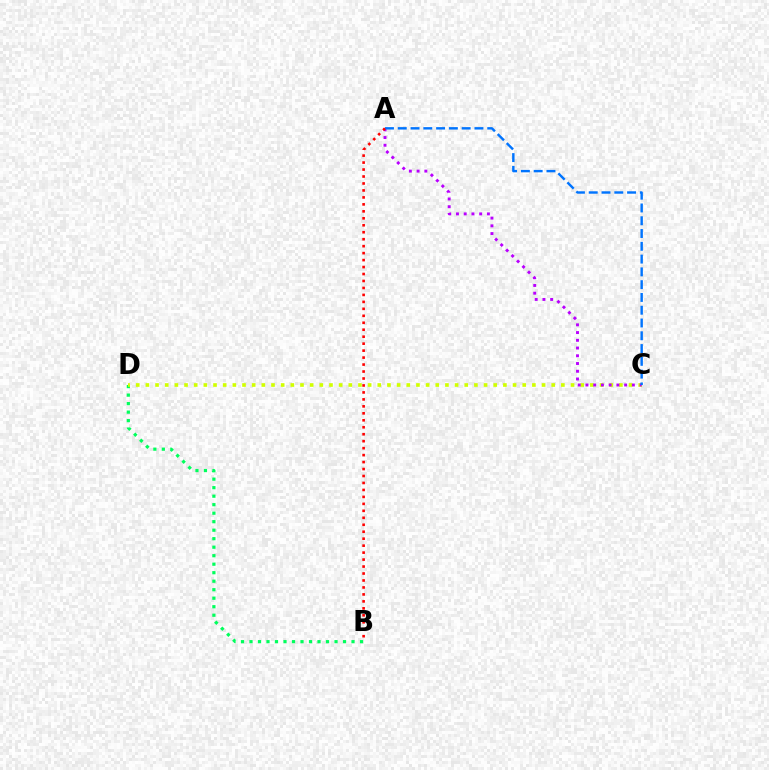{('B', 'D'): [{'color': '#00ff5c', 'line_style': 'dotted', 'thickness': 2.31}], ('C', 'D'): [{'color': '#d1ff00', 'line_style': 'dotted', 'thickness': 2.63}], ('A', 'C'): [{'color': '#b900ff', 'line_style': 'dotted', 'thickness': 2.1}, {'color': '#0074ff', 'line_style': 'dashed', 'thickness': 1.74}], ('A', 'B'): [{'color': '#ff0000', 'line_style': 'dotted', 'thickness': 1.89}]}